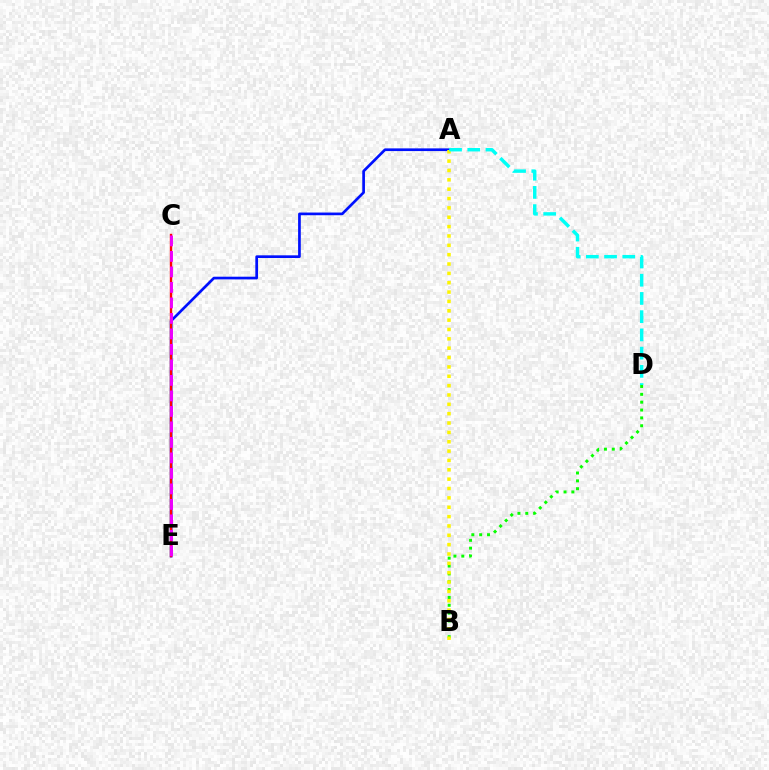{('B', 'D'): [{'color': '#08ff00', 'line_style': 'dotted', 'thickness': 2.13}], ('A', 'E'): [{'color': '#0010ff', 'line_style': 'solid', 'thickness': 1.94}], ('C', 'E'): [{'color': '#ff0000', 'line_style': 'solid', 'thickness': 1.72}, {'color': '#ee00ff', 'line_style': 'dashed', 'thickness': 2.11}], ('A', 'B'): [{'color': '#fcf500', 'line_style': 'dotted', 'thickness': 2.54}], ('A', 'D'): [{'color': '#00fff6', 'line_style': 'dashed', 'thickness': 2.48}]}